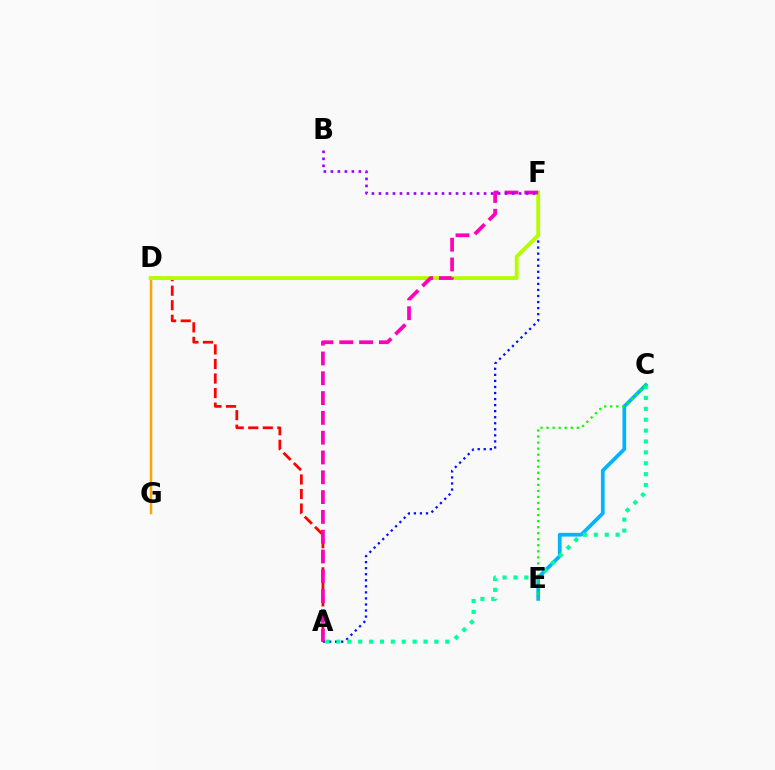{('A', 'D'): [{'color': '#ff0000', 'line_style': 'dashed', 'thickness': 1.98}], ('D', 'G'): [{'color': '#ffa500', 'line_style': 'solid', 'thickness': 1.8}], ('A', 'F'): [{'color': '#0010ff', 'line_style': 'dotted', 'thickness': 1.64}, {'color': '#ff00bd', 'line_style': 'dashed', 'thickness': 2.69}], ('C', 'E'): [{'color': '#00b5ff', 'line_style': 'solid', 'thickness': 2.68}, {'color': '#08ff00', 'line_style': 'dotted', 'thickness': 1.64}], ('D', 'F'): [{'color': '#b3ff00', 'line_style': 'solid', 'thickness': 2.78}], ('A', 'C'): [{'color': '#00ff9d', 'line_style': 'dotted', 'thickness': 2.96}], ('B', 'F'): [{'color': '#9b00ff', 'line_style': 'dotted', 'thickness': 1.9}]}